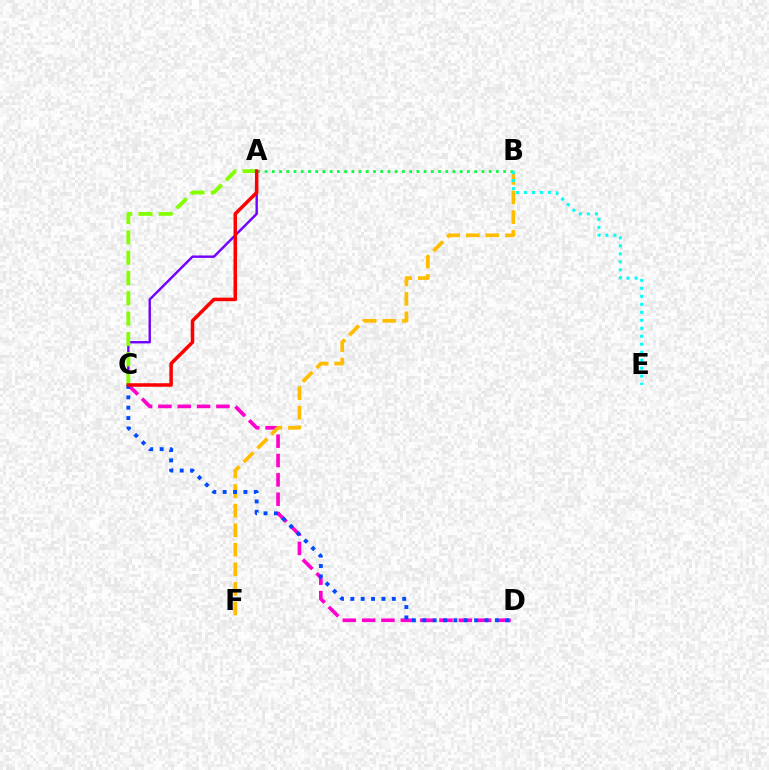{('C', 'D'): [{'color': '#ff00cf', 'line_style': 'dashed', 'thickness': 2.63}, {'color': '#004bff', 'line_style': 'dotted', 'thickness': 2.82}], ('A', 'B'): [{'color': '#00ff39', 'line_style': 'dotted', 'thickness': 1.96}], ('B', 'F'): [{'color': '#ffbd00', 'line_style': 'dashed', 'thickness': 2.66}], ('B', 'E'): [{'color': '#00fff6', 'line_style': 'dotted', 'thickness': 2.17}], ('A', 'C'): [{'color': '#7200ff', 'line_style': 'solid', 'thickness': 1.73}, {'color': '#84ff00', 'line_style': 'dashed', 'thickness': 2.76}, {'color': '#ff0000', 'line_style': 'solid', 'thickness': 2.53}]}